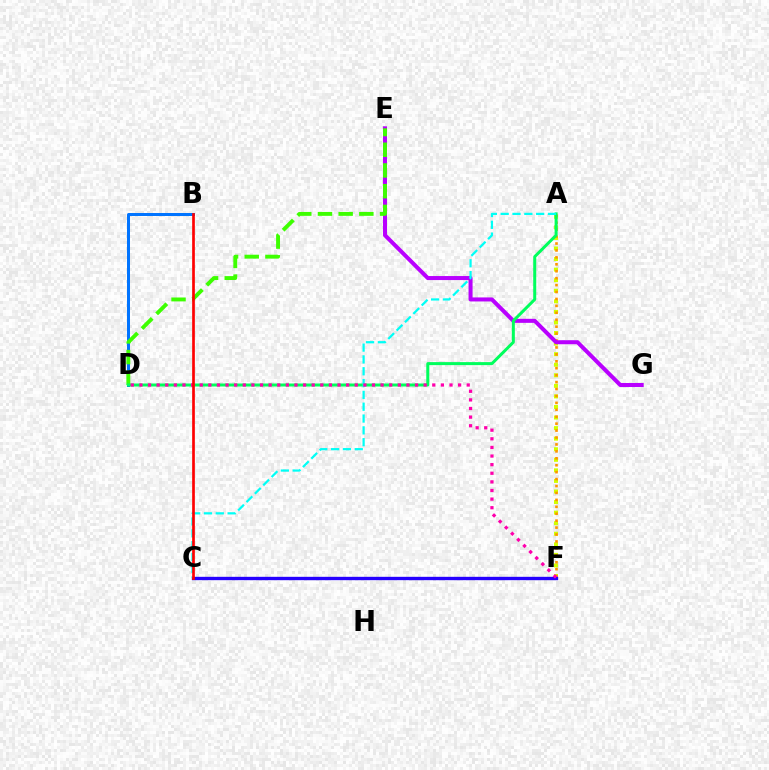{('A', 'F'): [{'color': '#d1ff00', 'line_style': 'dotted', 'thickness': 2.87}, {'color': '#ff9400', 'line_style': 'dotted', 'thickness': 1.88}], ('B', 'D'): [{'color': '#0074ff', 'line_style': 'solid', 'thickness': 2.16}], ('C', 'F'): [{'color': '#2500ff', 'line_style': 'solid', 'thickness': 2.42}], ('E', 'G'): [{'color': '#b900ff', 'line_style': 'solid', 'thickness': 2.9}], ('D', 'E'): [{'color': '#3dff00', 'line_style': 'dashed', 'thickness': 2.81}], ('A', 'D'): [{'color': '#00ff5c', 'line_style': 'solid', 'thickness': 2.16}], ('A', 'C'): [{'color': '#00fff6', 'line_style': 'dashed', 'thickness': 1.61}], ('D', 'F'): [{'color': '#ff00ac', 'line_style': 'dotted', 'thickness': 2.34}], ('B', 'C'): [{'color': '#ff0000', 'line_style': 'solid', 'thickness': 1.94}]}